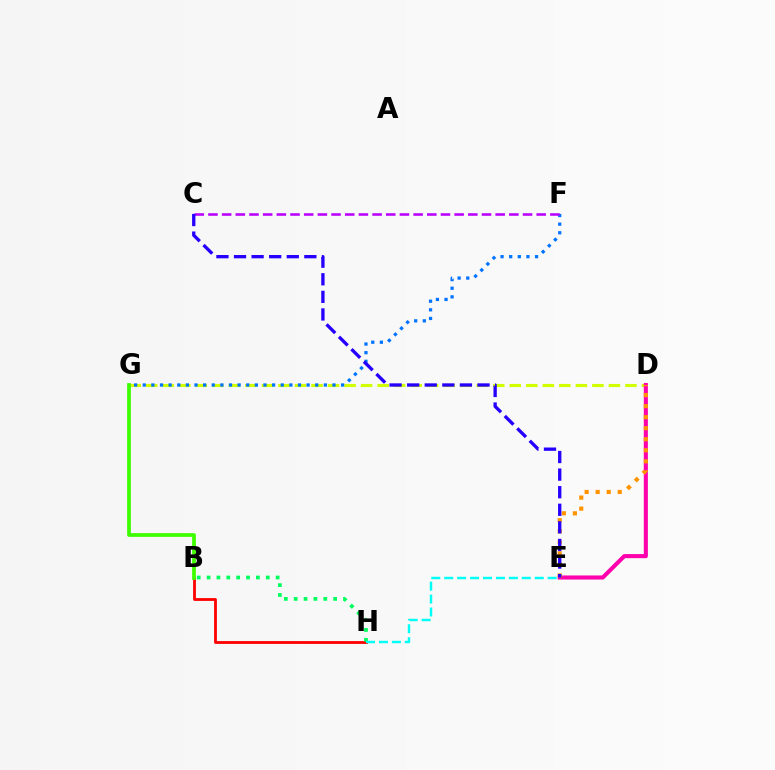{('D', 'G'): [{'color': '#d1ff00', 'line_style': 'dashed', 'thickness': 2.24}], ('D', 'E'): [{'color': '#ff00ac', 'line_style': 'solid', 'thickness': 2.94}, {'color': '#ff9400', 'line_style': 'dotted', 'thickness': 3.0}], ('B', 'H'): [{'color': '#ff0000', 'line_style': 'solid', 'thickness': 2.02}, {'color': '#00ff5c', 'line_style': 'dotted', 'thickness': 2.68}], ('F', 'G'): [{'color': '#0074ff', 'line_style': 'dotted', 'thickness': 2.34}], ('C', 'F'): [{'color': '#b900ff', 'line_style': 'dashed', 'thickness': 1.86}], ('B', 'G'): [{'color': '#3dff00', 'line_style': 'solid', 'thickness': 2.69}], ('C', 'E'): [{'color': '#2500ff', 'line_style': 'dashed', 'thickness': 2.39}], ('E', 'H'): [{'color': '#00fff6', 'line_style': 'dashed', 'thickness': 1.76}]}